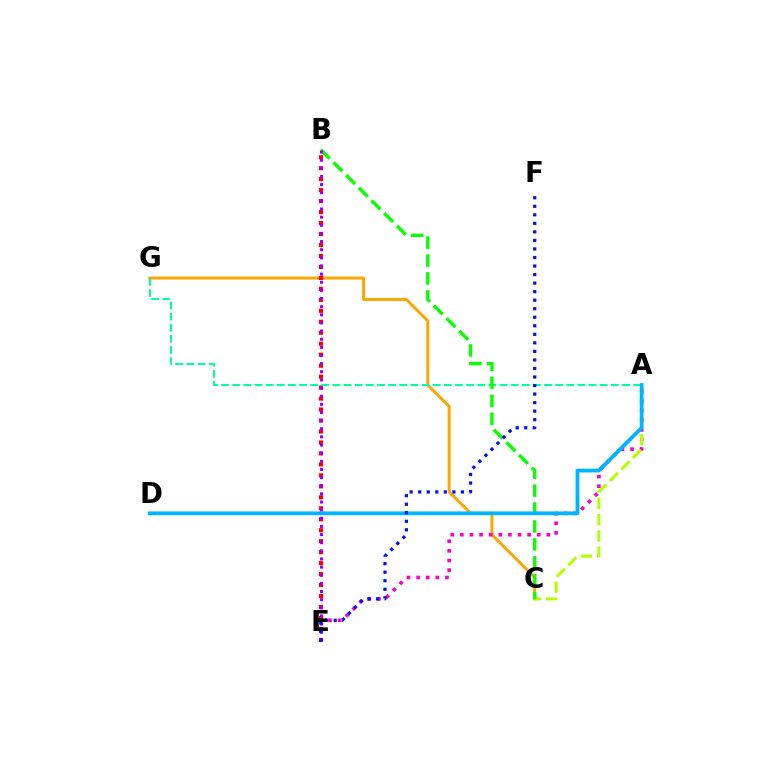{('C', 'G'): [{'color': '#ffa500', 'line_style': 'solid', 'thickness': 2.13}], ('A', 'E'): [{'color': '#ff00bd', 'line_style': 'dotted', 'thickness': 2.61}], ('B', 'E'): [{'color': '#ff0000', 'line_style': 'dotted', 'thickness': 2.98}, {'color': '#9b00ff', 'line_style': 'dotted', 'thickness': 2.21}], ('A', 'G'): [{'color': '#00ff9d', 'line_style': 'dashed', 'thickness': 1.51}], ('A', 'C'): [{'color': '#b3ff00', 'line_style': 'dashed', 'thickness': 2.21}], ('B', 'C'): [{'color': '#08ff00', 'line_style': 'dashed', 'thickness': 2.44}], ('A', 'D'): [{'color': '#00b5ff', 'line_style': 'solid', 'thickness': 2.73}], ('E', 'F'): [{'color': '#0010ff', 'line_style': 'dotted', 'thickness': 2.32}]}